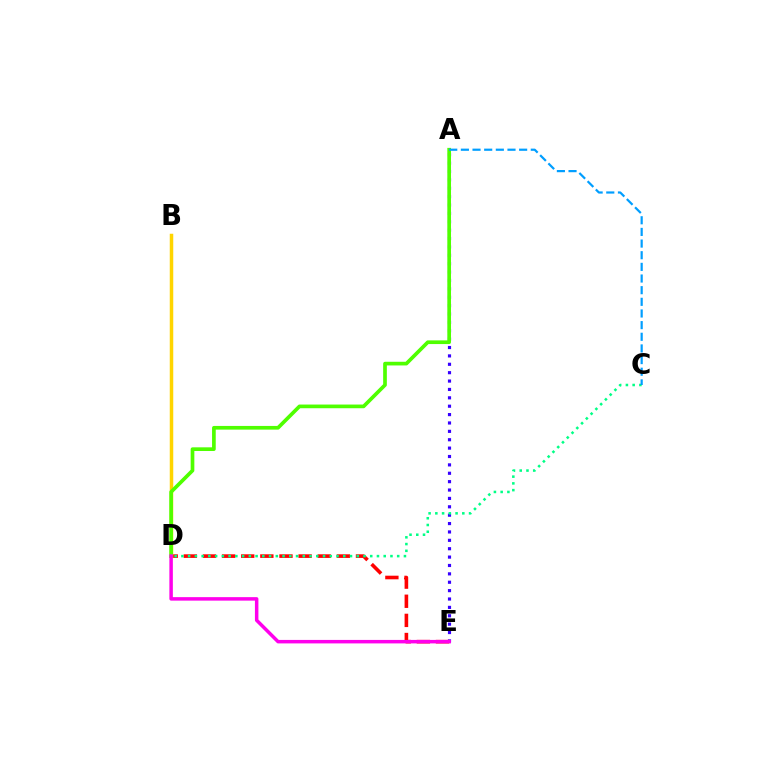{('A', 'E'): [{'color': '#3700ff', 'line_style': 'dotted', 'thickness': 2.28}], ('D', 'E'): [{'color': '#ff0000', 'line_style': 'dashed', 'thickness': 2.6}, {'color': '#ff00ed', 'line_style': 'solid', 'thickness': 2.51}], ('C', 'D'): [{'color': '#00ff86', 'line_style': 'dotted', 'thickness': 1.83}], ('B', 'D'): [{'color': '#ffd500', 'line_style': 'solid', 'thickness': 2.52}], ('A', 'D'): [{'color': '#4fff00', 'line_style': 'solid', 'thickness': 2.65}], ('A', 'C'): [{'color': '#009eff', 'line_style': 'dashed', 'thickness': 1.58}]}